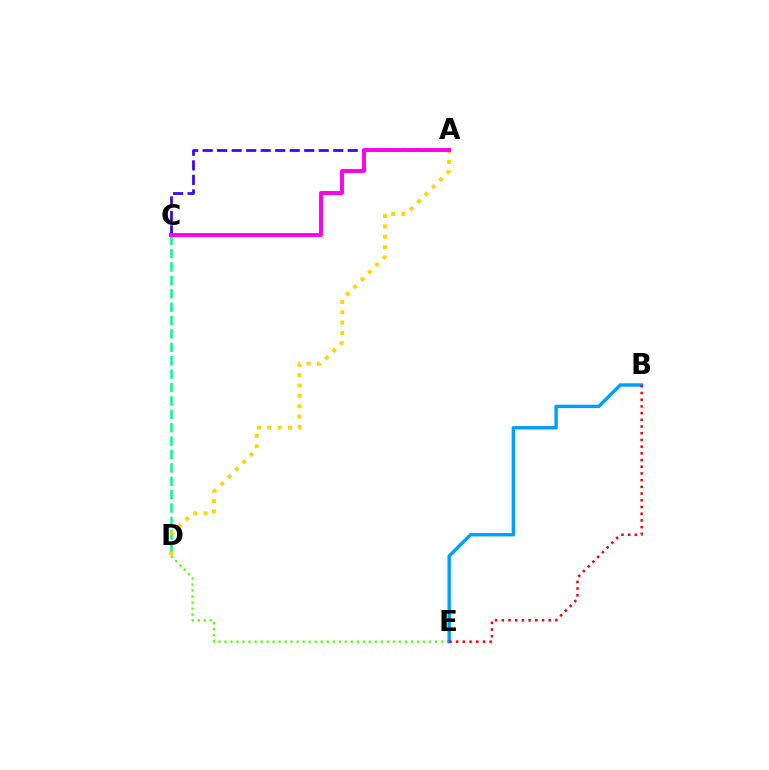{('C', 'D'): [{'color': '#00ff86', 'line_style': 'dashed', 'thickness': 1.82}], ('D', 'E'): [{'color': '#4fff00', 'line_style': 'dotted', 'thickness': 1.63}], ('A', 'C'): [{'color': '#3700ff', 'line_style': 'dashed', 'thickness': 1.97}, {'color': '#ff00ed', 'line_style': 'solid', 'thickness': 2.82}], ('B', 'E'): [{'color': '#009eff', 'line_style': 'solid', 'thickness': 2.44}, {'color': '#ff0000', 'line_style': 'dotted', 'thickness': 1.82}], ('A', 'D'): [{'color': '#ffd500', 'line_style': 'dotted', 'thickness': 2.81}]}